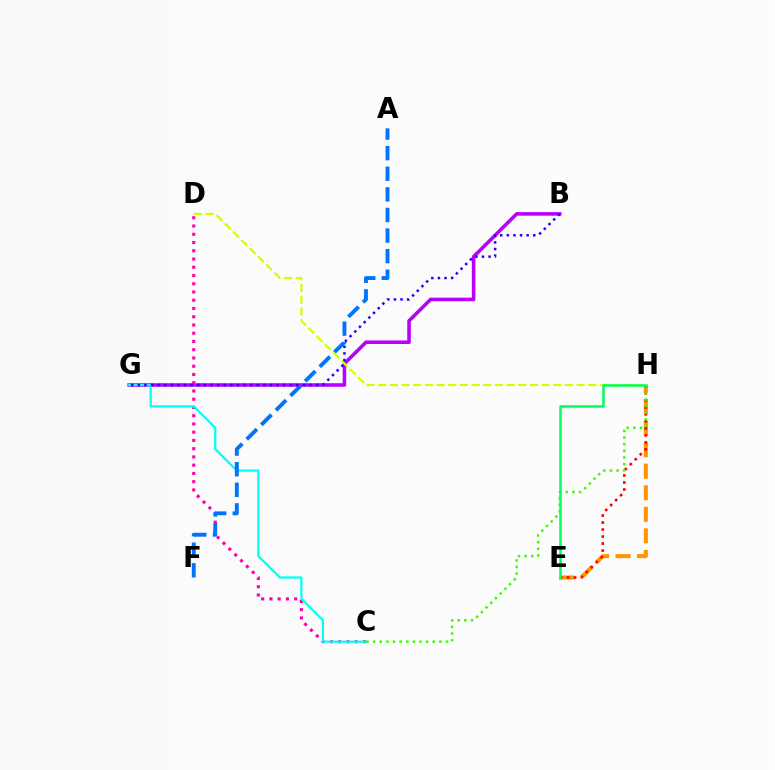{('E', 'H'): [{'color': '#ff9400', 'line_style': 'dashed', 'thickness': 2.93}, {'color': '#ff0000', 'line_style': 'dotted', 'thickness': 1.9}, {'color': '#00ff5c', 'line_style': 'solid', 'thickness': 1.8}], ('B', 'G'): [{'color': '#b900ff', 'line_style': 'solid', 'thickness': 2.57}, {'color': '#2500ff', 'line_style': 'dotted', 'thickness': 1.8}], ('C', 'D'): [{'color': '#ff00ac', 'line_style': 'dotted', 'thickness': 2.24}], ('C', 'G'): [{'color': '#00fff6', 'line_style': 'solid', 'thickness': 1.61}], ('A', 'F'): [{'color': '#0074ff', 'line_style': 'dashed', 'thickness': 2.8}], ('C', 'H'): [{'color': '#3dff00', 'line_style': 'dotted', 'thickness': 1.8}], ('D', 'H'): [{'color': '#d1ff00', 'line_style': 'dashed', 'thickness': 1.59}]}